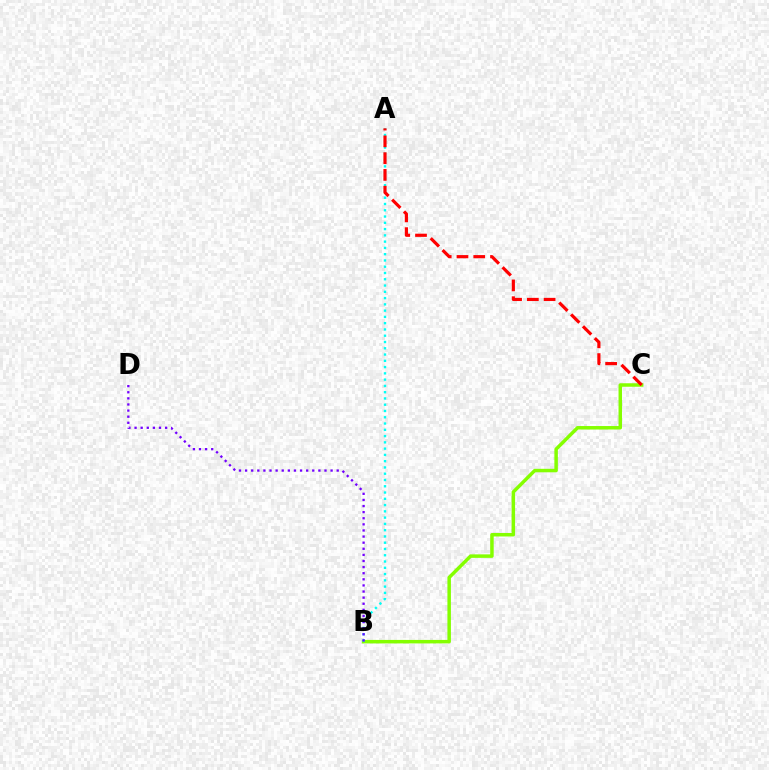{('B', 'C'): [{'color': '#84ff00', 'line_style': 'solid', 'thickness': 2.51}], ('A', 'B'): [{'color': '#00fff6', 'line_style': 'dotted', 'thickness': 1.7}], ('A', 'C'): [{'color': '#ff0000', 'line_style': 'dashed', 'thickness': 2.28}], ('B', 'D'): [{'color': '#7200ff', 'line_style': 'dotted', 'thickness': 1.66}]}